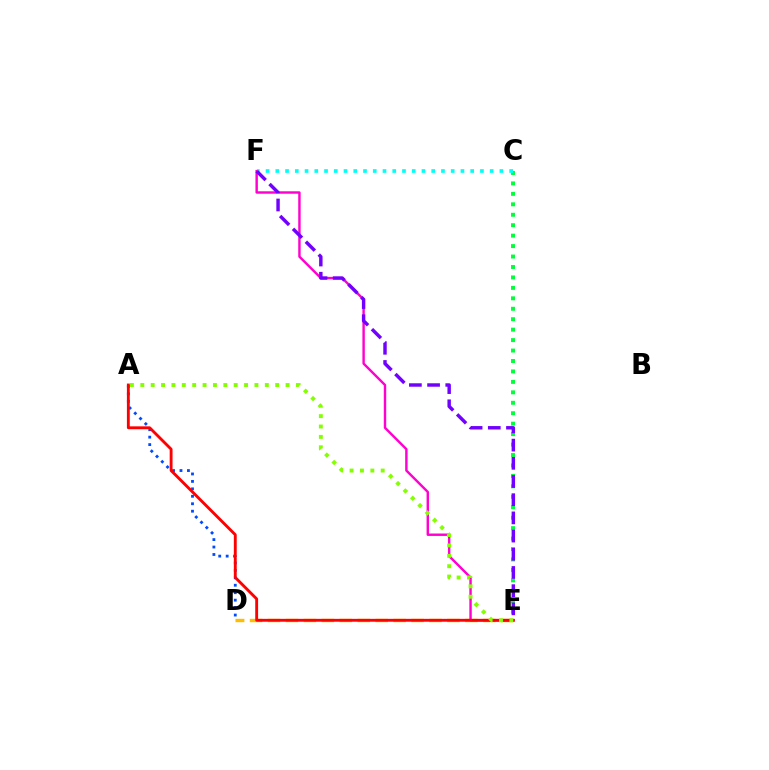{('C', 'E'): [{'color': '#00ff39', 'line_style': 'dotted', 'thickness': 2.84}], ('A', 'D'): [{'color': '#004bff', 'line_style': 'dotted', 'thickness': 2.02}], ('D', 'E'): [{'color': '#ffbd00', 'line_style': 'dashed', 'thickness': 2.44}], ('E', 'F'): [{'color': '#ff00cf', 'line_style': 'solid', 'thickness': 1.74}, {'color': '#7200ff', 'line_style': 'dashed', 'thickness': 2.47}], ('C', 'F'): [{'color': '#00fff6', 'line_style': 'dotted', 'thickness': 2.65}], ('A', 'E'): [{'color': '#ff0000', 'line_style': 'solid', 'thickness': 2.06}, {'color': '#84ff00', 'line_style': 'dotted', 'thickness': 2.82}]}